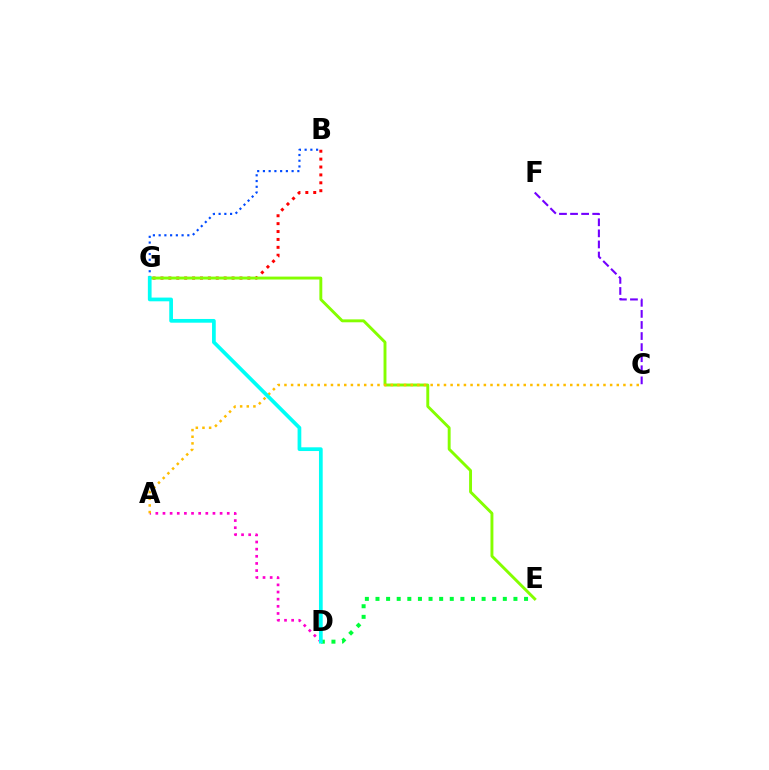{('C', 'F'): [{'color': '#7200ff', 'line_style': 'dashed', 'thickness': 1.5}], ('A', 'D'): [{'color': '#ff00cf', 'line_style': 'dotted', 'thickness': 1.94}], ('D', 'E'): [{'color': '#00ff39', 'line_style': 'dotted', 'thickness': 2.88}], ('B', 'G'): [{'color': '#ff0000', 'line_style': 'dotted', 'thickness': 2.15}, {'color': '#004bff', 'line_style': 'dotted', 'thickness': 1.56}], ('E', 'G'): [{'color': '#84ff00', 'line_style': 'solid', 'thickness': 2.1}], ('A', 'C'): [{'color': '#ffbd00', 'line_style': 'dotted', 'thickness': 1.81}], ('D', 'G'): [{'color': '#00fff6', 'line_style': 'solid', 'thickness': 2.68}]}